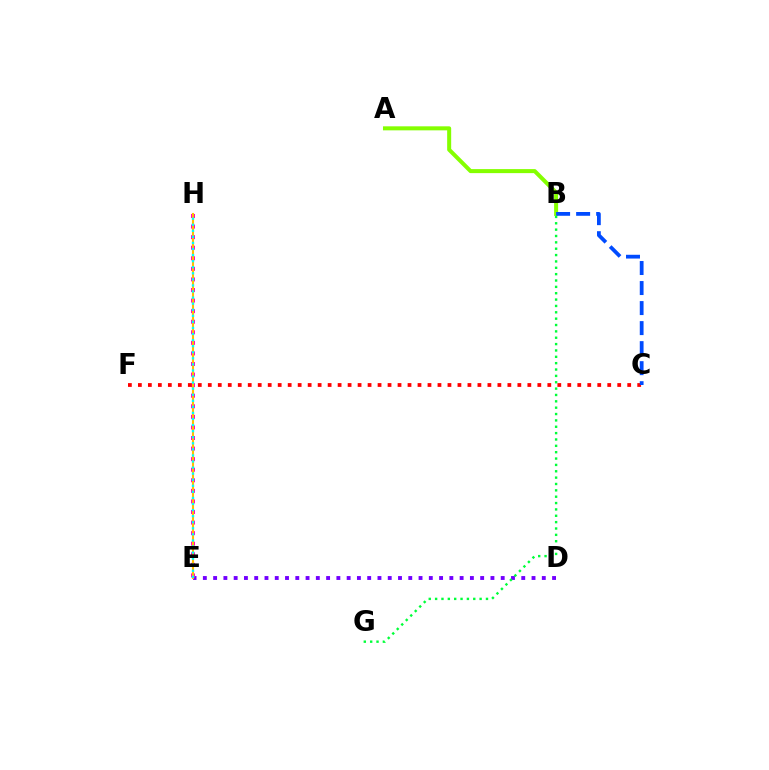{('A', 'B'): [{'color': '#84ff00', 'line_style': 'solid', 'thickness': 2.89}], ('D', 'E'): [{'color': '#7200ff', 'line_style': 'dotted', 'thickness': 2.79}], ('E', 'H'): [{'color': '#ff00cf', 'line_style': 'dotted', 'thickness': 2.87}, {'color': '#ffbd00', 'line_style': 'solid', 'thickness': 1.51}, {'color': '#00fff6', 'line_style': 'dotted', 'thickness': 1.65}], ('C', 'F'): [{'color': '#ff0000', 'line_style': 'dotted', 'thickness': 2.71}], ('B', 'C'): [{'color': '#004bff', 'line_style': 'dashed', 'thickness': 2.72}], ('B', 'G'): [{'color': '#00ff39', 'line_style': 'dotted', 'thickness': 1.73}]}